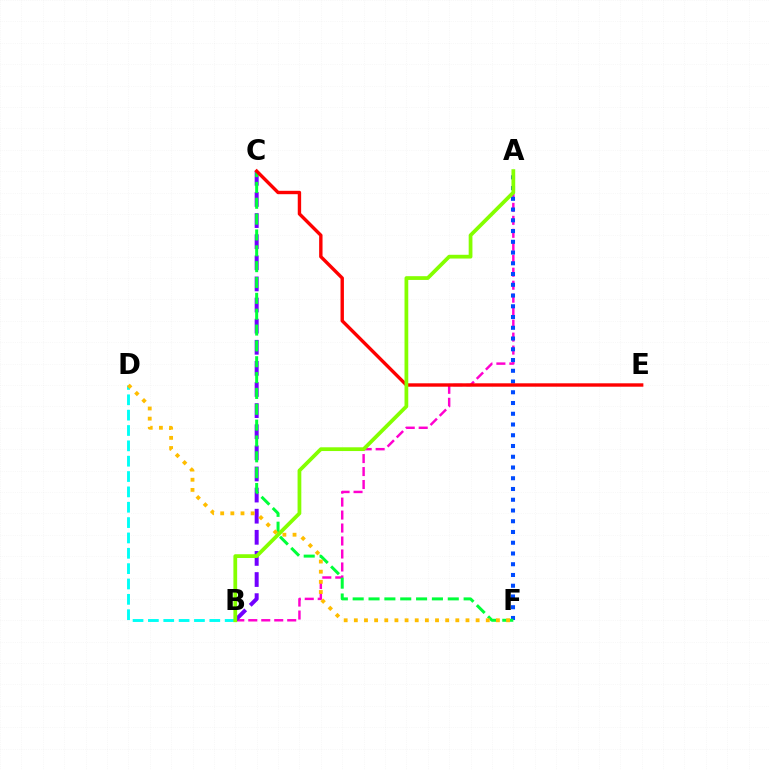{('A', 'B'): [{'color': '#ff00cf', 'line_style': 'dashed', 'thickness': 1.76}, {'color': '#84ff00', 'line_style': 'solid', 'thickness': 2.7}], ('A', 'F'): [{'color': '#004bff', 'line_style': 'dotted', 'thickness': 2.92}], ('B', 'D'): [{'color': '#00fff6', 'line_style': 'dashed', 'thickness': 2.09}], ('B', 'C'): [{'color': '#7200ff', 'line_style': 'dashed', 'thickness': 2.87}], ('C', 'F'): [{'color': '#00ff39', 'line_style': 'dashed', 'thickness': 2.15}], ('C', 'E'): [{'color': '#ff0000', 'line_style': 'solid', 'thickness': 2.44}], ('D', 'F'): [{'color': '#ffbd00', 'line_style': 'dotted', 'thickness': 2.76}]}